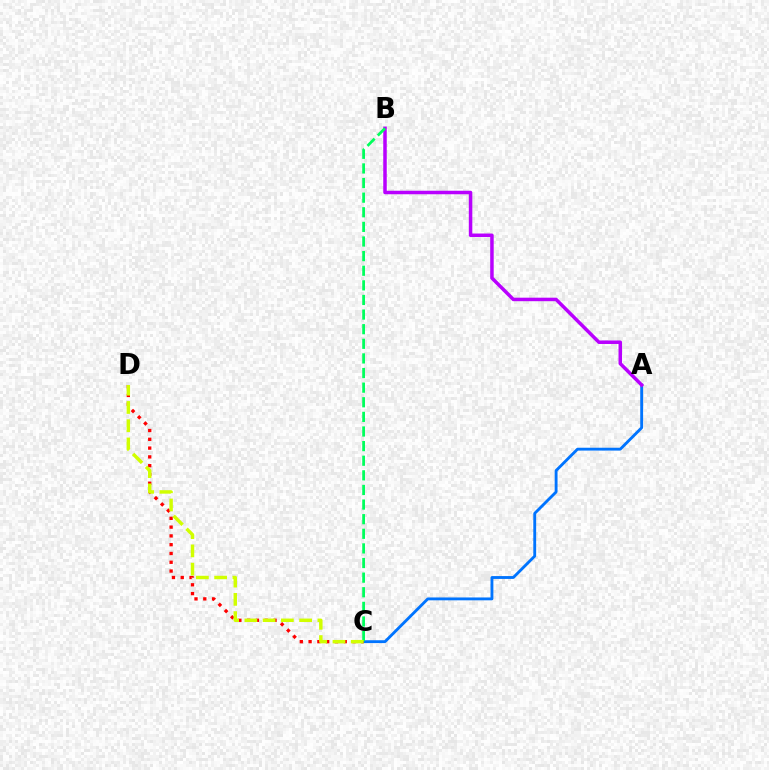{('A', 'C'): [{'color': '#0074ff', 'line_style': 'solid', 'thickness': 2.05}], ('A', 'B'): [{'color': '#b900ff', 'line_style': 'solid', 'thickness': 2.52}], ('C', 'D'): [{'color': '#ff0000', 'line_style': 'dotted', 'thickness': 2.39}, {'color': '#d1ff00', 'line_style': 'dashed', 'thickness': 2.48}], ('B', 'C'): [{'color': '#00ff5c', 'line_style': 'dashed', 'thickness': 1.99}]}